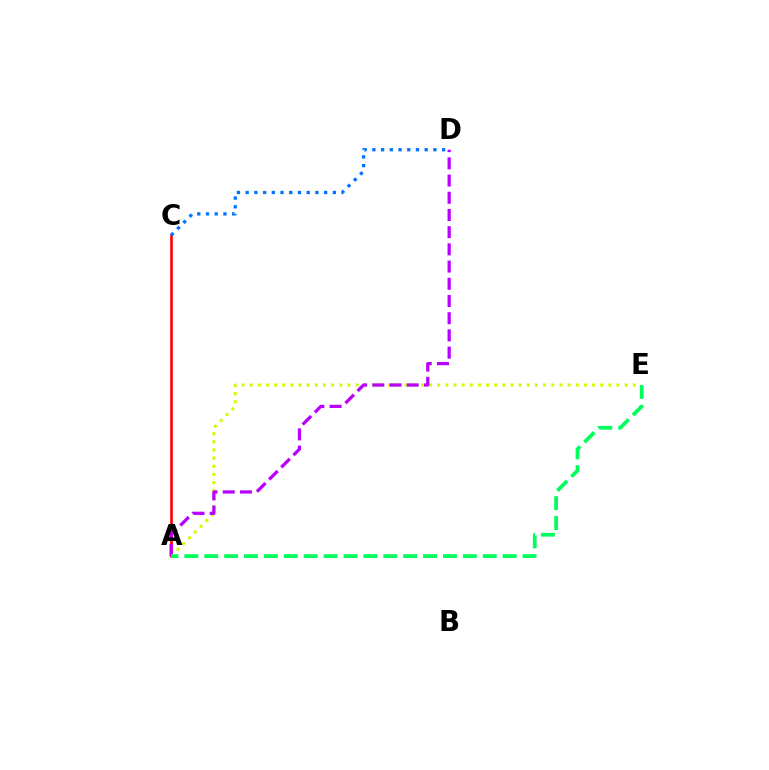{('A', 'C'): [{'color': '#ff0000', 'line_style': 'solid', 'thickness': 1.9}], ('A', 'E'): [{'color': '#d1ff00', 'line_style': 'dotted', 'thickness': 2.22}, {'color': '#00ff5c', 'line_style': 'dashed', 'thickness': 2.7}], ('A', 'D'): [{'color': '#b900ff', 'line_style': 'dashed', 'thickness': 2.34}], ('C', 'D'): [{'color': '#0074ff', 'line_style': 'dotted', 'thickness': 2.37}]}